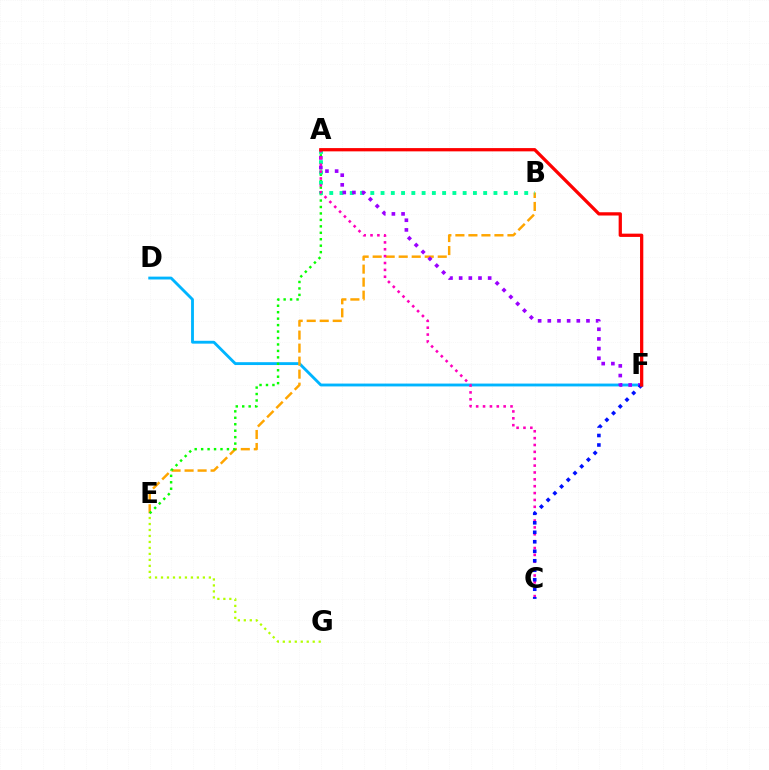{('E', 'G'): [{'color': '#b3ff00', 'line_style': 'dotted', 'thickness': 1.62}], ('D', 'F'): [{'color': '#00b5ff', 'line_style': 'solid', 'thickness': 2.05}], ('B', 'E'): [{'color': '#ffa500', 'line_style': 'dashed', 'thickness': 1.77}], ('A', 'E'): [{'color': '#08ff00', 'line_style': 'dotted', 'thickness': 1.75}], ('A', 'B'): [{'color': '#00ff9d', 'line_style': 'dotted', 'thickness': 2.79}], ('A', 'F'): [{'color': '#9b00ff', 'line_style': 'dotted', 'thickness': 2.63}, {'color': '#ff0000', 'line_style': 'solid', 'thickness': 2.35}], ('A', 'C'): [{'color': '#ff00bd', 'line_style': 'dotted', 'thickness': 1.87}], ('C', 'F'): [{'color': '#0010ff', 'line_style': 'dotted', 'thickness': 2.58}]}